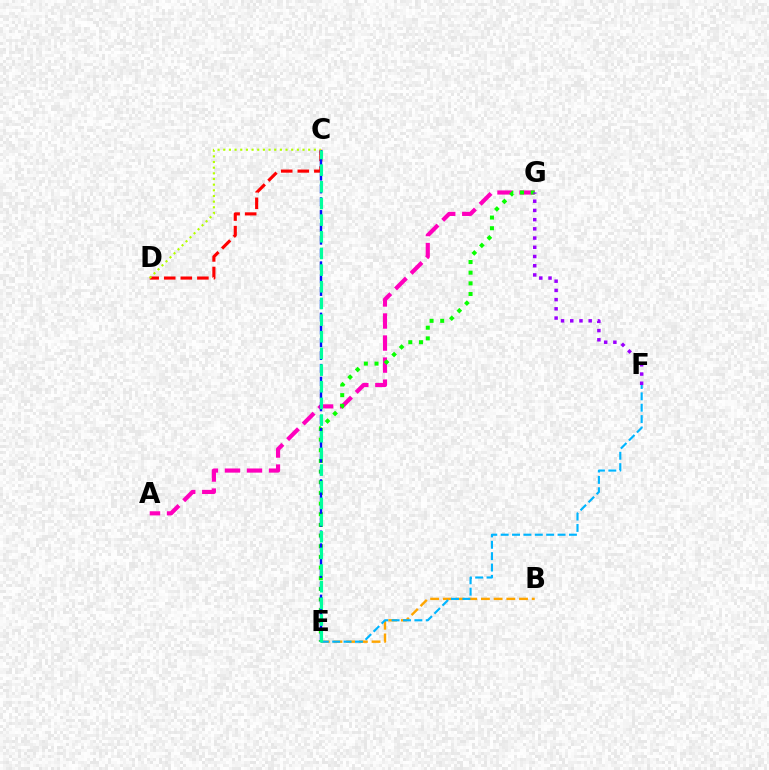{('A', 'G'): [{'color': '#ff00bd', 'line_style': 'dashed', 'thickness': 2.99}], ('E', 'G'): [{'color': '#08ff00', 'line_style': 'dotted', 'thickness': 2.9}], ('B', 'E'): [{'color': '#ffa500', 'line_style': 'dashed', 'thickness': 1.72}], ('C', 'D'): [{'color': '#ff0000', 'line_style': 'dashed', 'thickness': 2.25}, {'color': '#b3ff00', 'line_style': 'dotted', 'thickness': 1.54}], ('C', 'E'): [{'color': '#0010ff', 'line_style': 'dashed', 'thickness': 1.74}, {'color': '#00ff9d', 'line_style': 'dashed', 'thickness': 2.26}], ('E', 'F'): [{'color': '#00b5ff', 'line_style': 'dashed', 'thickness': 1.55}], ('F', 'G'): [{'color': '#9b00ff', 'line_style': 'dotted', 'thickness': 2.5}]}